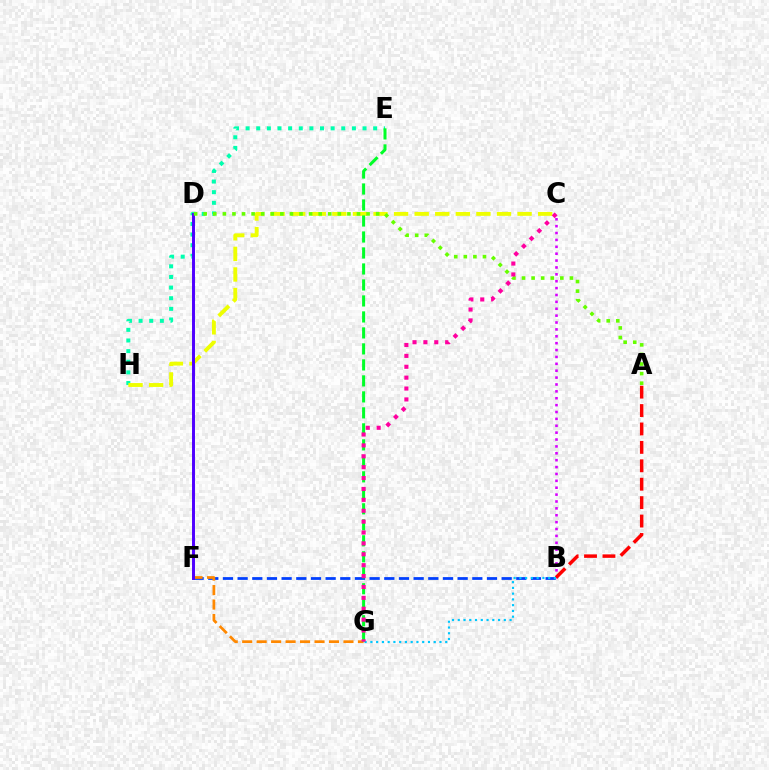{('B', 'C'): [{'color': '#d600ff', 'line_style': 'dotted', 'thickness': 1.87}], ('B', 'F'): [{'color': '#003fff', 'line_style': 'dashed', 'thickness': 1.99}], ('E', 'H'): [{'color': '#00ffaf', 'line_style': 'dotted', 'thickness': 2.89}], ('F', 'G'): [{'color': '#ff8800', 'line_style': 'dashed', 'thickness': 1.97}], ('C', 'H'): [{'color': '#eeff00', 'line_style': 'dashed', 'thickness': 2.8}], ('D', 'F'): [{'color': '#4f00ff', 'line_style': 'solid', 'thickness': 2.13}], ('A', 'B'): [{'color': '#ff0000', 'line_style': 'dashed', 'thickness': 2.5}], ('A', 'D'): [{'color': '#66ff00', 'line_style': 'dotted', 'thickness': 2.6}], ('B', 'G'): [{'color': '#00c7ff', 'line_style': 'dotted', 'thickness': 1.56}], ('E', 'G'): [{'color': '#00ff27', 'line_style': 'dashed', 'thickness': 2.17}], ('C', 'G'): [{'color': '#ff00a0', 'line_style': 'dotted', 'thickness': 2.96}]}